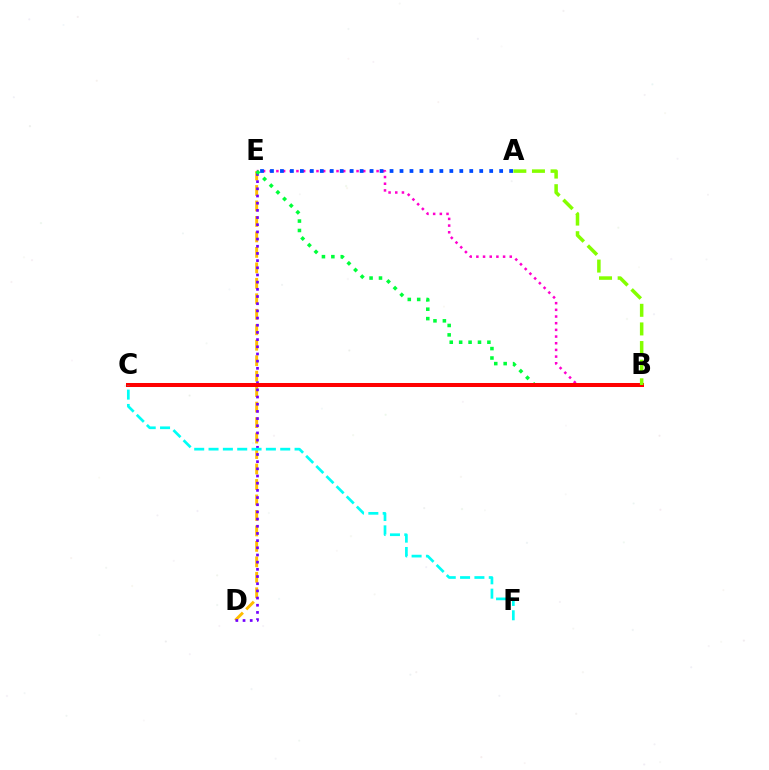{('D', 'E'): [{'color': '#ffbd00', 'line_style': 'dashed', 'thickness': 2.1}, {'color': '#7200ff', 'line_style': 'dotted', 'thickness': 1.95}], ('B', 'E'): [{'color': '#ff00cf', 'line_style': 'dotted', 'thickness': 1.81}, {'color': '#00ff39', 'line_style': 'dotted', 'thickness': 2.56}], ('A', 'E'): [{'color': '#004bff', 'line_style': 'dotted', 'thickness': 2.71}], ('B', 'C'): [{'color': '#ff0000', 'line_style': 'solid', 'thickness': 2.89}], ('C', 'F'): [{'color': '#00fff6', 'line_style': 'dashed', 'thickness': 1.95}], ('A', 'B'): [{'color': '#84ff00', 'line_style': 'dashed', 'thickness': 2.53}]}